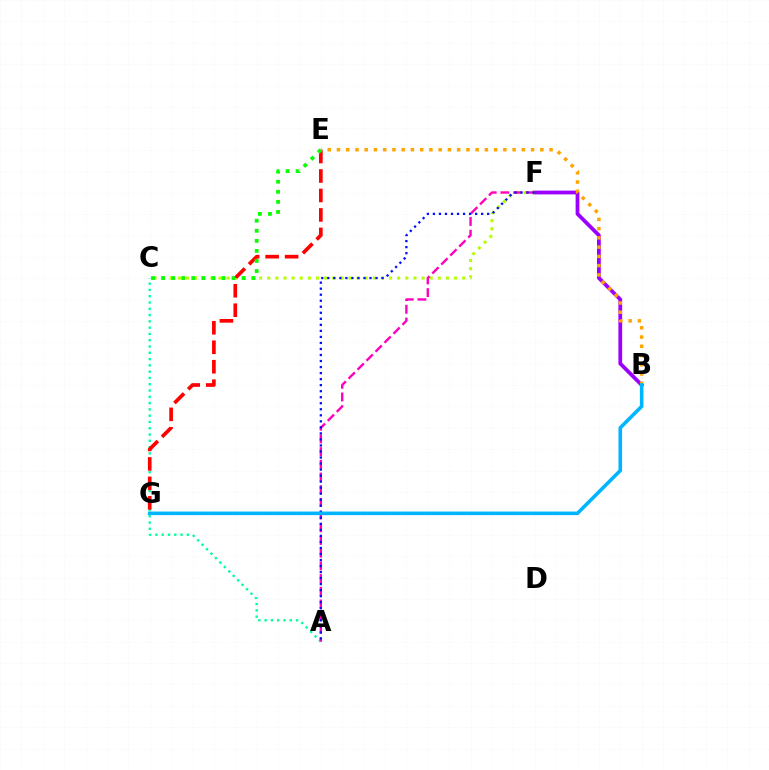{('B', 'F'): [{'color': '#9b00ff', 'line_style': 'solid', 'thickness': 2.71}], ('C', 'F'): [{'color': '#b3ff00', 'line_style': 'dotted', 'thickness': 2.21}], ('A', 'C'): [{'color': '#00ff9d', 'line_style': 'dotted', 'thickness': 1.71}], ('E', 'G'): [{'color': '#ff0000', 'line_style': 'dashed', 'thickness': 2.65}], ('A', 'F'): [{'color': '#ff00bd', 'line_style': 'dashed', 'thickness': 1.72}, {'color': '#0010ff', 'line_style': 'dotted', 'thickness': 1.64}], ('B', 'E'): [{'color': '#ffa500', 'line_style': 'dotted', 'thickness': 2.51}], ('B', 'G'): [{'color': '#00b5ff', 'line_style': 'solid', 'thickness': 2.59}], ('C', 'E'): [{'color': '#08ff00', 'line_style': 'dotted', 'thickness': 2.73}]}